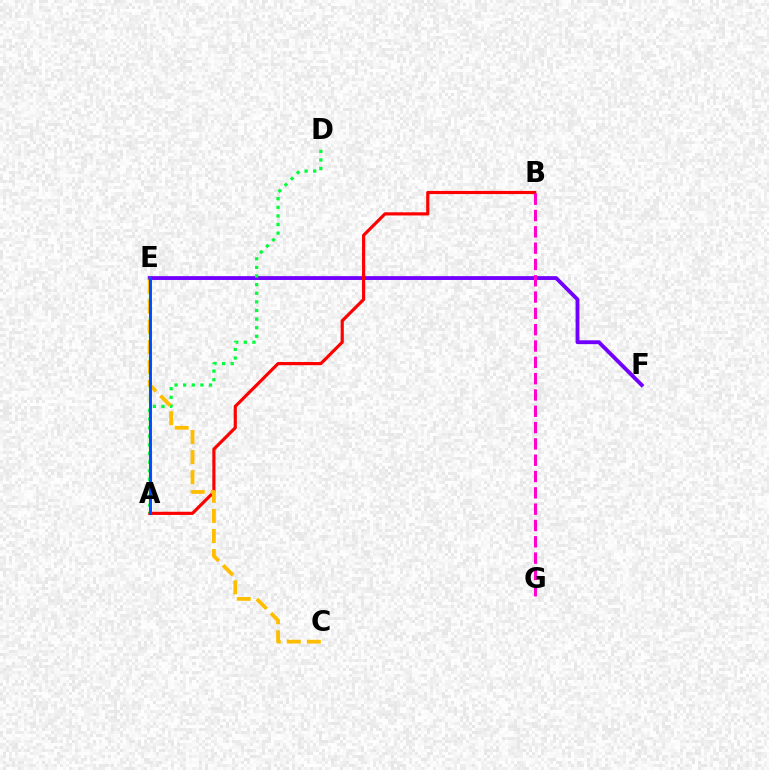{('E', 'F'): [{'color': '#7200ff', 'line_style': 'solid', 'thickness': 2.77}], ('A', 'E'): [{'color': '#00fff6', 'line_style': 'solid', 'thickness': 1.9}, {'color': '#84ff00', 'line_style': 'dashed', 'thickness': 1.76}, {'color': '#004bff', 'line_style': 'solid', 'thickness': 2.09}], ('A', 'B'): [{'color': '#ff0000', 'line_style': 'solid', 'thickness': 2.28}], ('A', 'D'): [{'color': '#00ff39', 'line_style': 'dotted', 'thickness': 2.34}], ('C', 'E'): [{'color': '#ffbd00', 'line_style': 'dashed', 'thickness': 2.73}], ('B', 'G'): [{'color': '#ff00cf', 'line_style': 'dashed', 'thickness': 2.22}]}